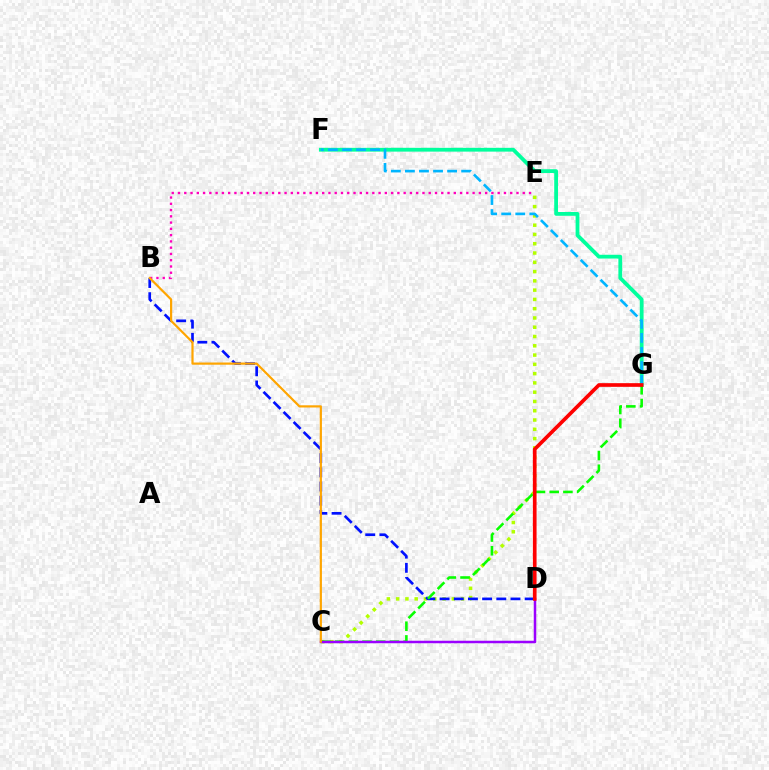{('C', 'E'): [{'color': '#b3ff00', 'line_style': 'dotted', 'thickness': 2.52}], ('F', 'G'): [{'color': '#00ff9d', 'line_style': 'solid', 'thickness': 2.73}, {'color': '#00b5ff', 'line_style': 'dashed', 'thickness': 1.91}], ('B', 'D'): [{'color': '#0010ff', 'line_style': 'dashed', 'thickness': 1.93}], ('C', 'G'): [{'color': '#08ff00', 'line_style': 'dashed', 'thickness': 1.86}], ('B', 'E'): [{'color': '#ff00bd', 'line_style': 'dotted', 'thickness': 1.7}], ('C', 'D'): [{'color': '#9b00ff', 'line_style': 'solid', 'thickness': 1.8}], ('D', 'G'): [{'color': '#ff0000', 'line_style': 'solid', 'thickness': 2.64}], ('B', 'C'): [{'color': '#ffa500', 'line_style': 'solid', 'thickness': 1.58}]}